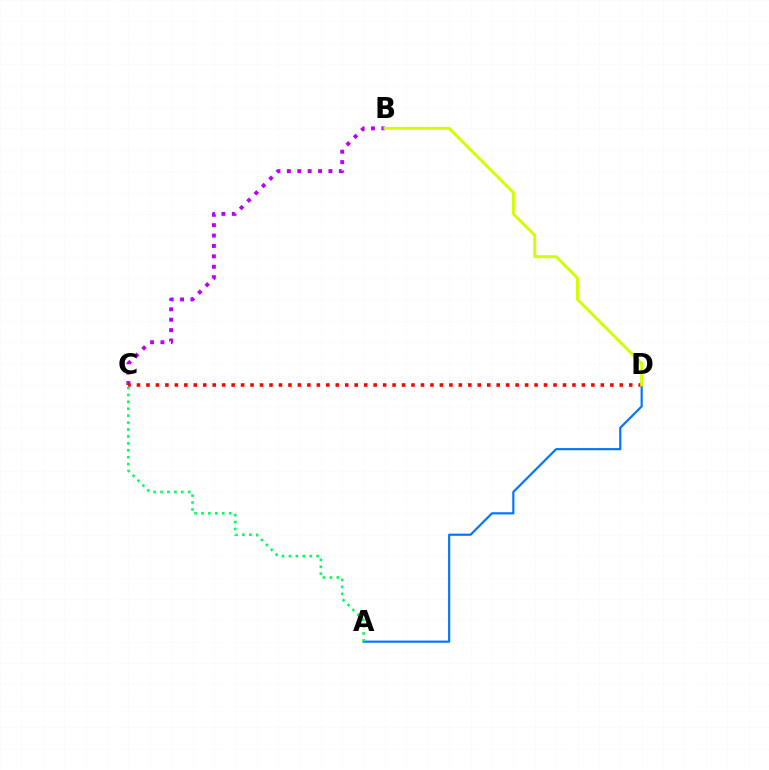{('B', 'C'): [{'color': '#b900ff', 'line_style': 'dotted', 'thickness': 2.83}], ('C', 'D'): [{'color': '#ff0000', 'line_style': 'dotted', 'thickness': 2.57}], ('A', 'D'): [{'color': '#0074ff', 'line_style': 'solid', 'thickness': 1.55}], ('A', 'C'): [{'color': '#00ff5c', 'line_style': 'dotted', 'thickness': 1.88}], ('B', 'D'): [{'color': '#d1ff00', 'line_style': 'solid', 'thickness': 2.12}]}